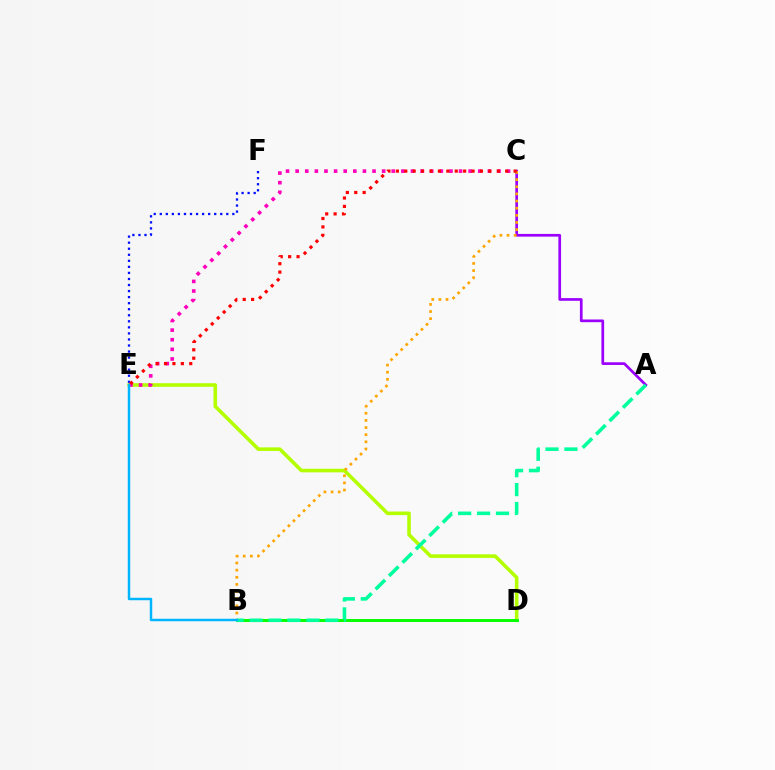{('D', 'E'): [{'color': '#b3ff00', 'line_style': 'solid', 'thickness': 2.58}], ('A', 'C'): [{'color': '#9b00ff', 'line_style': 'solid', 'thickness': 1.94}], ('C', 'E'): [{'color': '#ff00bd', 'line_style': 'dotted', 'thickness': 2.61}, {'color': '#ff0000', 'line_style': 'dotted', 'thickness': 2.28}], ('B', 'D'): [{'color': '#08ff00', 'line_style': 'solid', 'thickness': 2.14}], ('B', 'C'): [{'color': '#ffa500', 'line_style': 'dotted', 'thickness': 1.94}], ('E', 'F'): [{'color': '#0010ff', 'line_style': 'dotted', 'thickness': 1.64}], ('A', 'B'): [{'color': '#00ff9d', 'line_style': 'dashed', 'thickness': 2.57}], ('B', 'E'): [{'color': '#00b5ff', 'line_style': 'solid', 'thickness': 1.77}]}